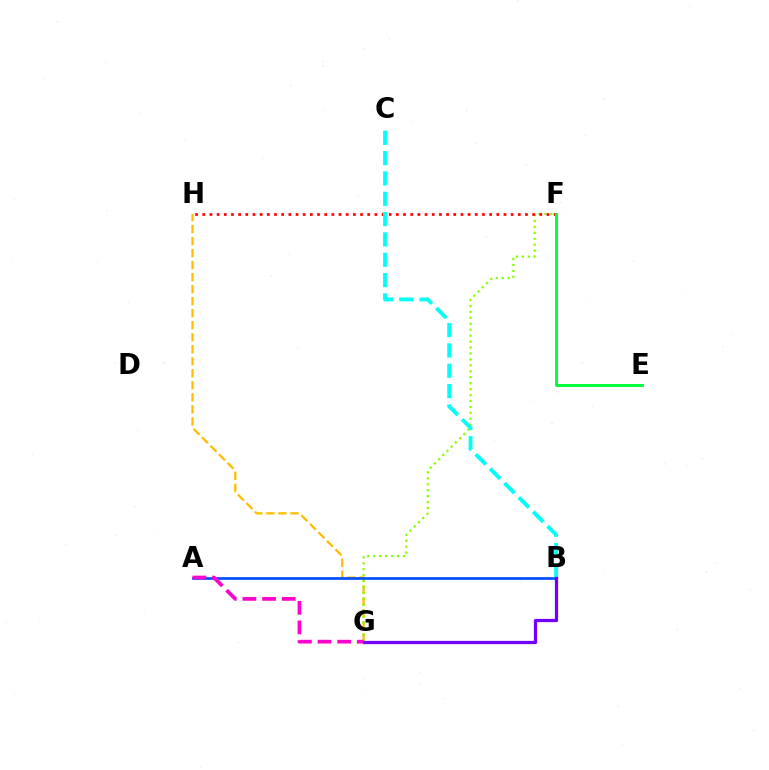{('G', 'H'): [{'color': '#ffbd00', 'line_style': 'dashed', 'thickness': 1.63}], ('F', 'G'): [{'color': '#84ff00', 'line_style': 'dotted', 'thickness': 1.61}], ('A', 'B'): [{'color': '#004bff', 'line_style': 'solid', 'thickness': 1.92}], ('A', 'G'): [{'color': '#ff00cf', 'line_style': 'dashed', 'thickness': 2.67}], ('F', 'H'): [{'color': '#ff0000', 'line_style': 'dotted', 'thickness': 1.95}], ('B', 'C'): [{'color': '#00fff6', 'line_style': 'dashed', 'thickness': 2.76}], ('E', 'F'): [{'color': '#00ff39', 'line_style': 'solid', 'thickness': 2.09}], ('B', 'G'): [{'color': '#7200ff', 'line_style': 'solid', 'thickness': 2.35}]}